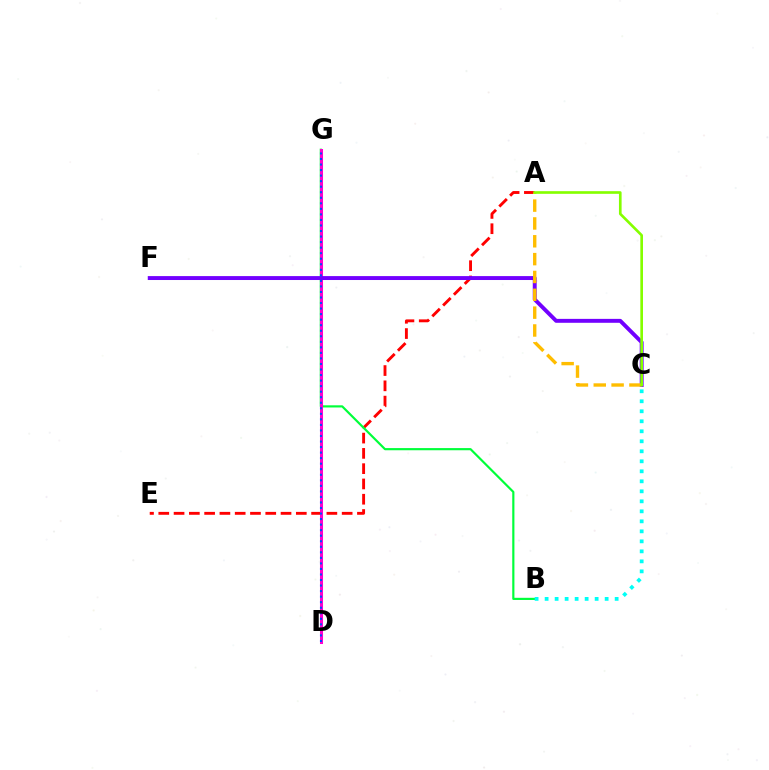{('A', 'E'): [{'color': '#ff0000', 'line_style': 'dashed', 'thickness': 2.08}], ('B', 'G'): [{'color': '#00ff39', 'line_style': 'solid', 'thickness': 1.56}], ('D', 'G'): [{'color': '#ff00cf', 'line_style': 'solid', 'thickness': 2.19}, {'color': '#004bff', 'line_style': 'dotted', 'thickness': 1.51}], ('C', 'F'): [{'color': '#7200ff', 'line_style': 'solid', 'thickness': 2.82}], ('A', 'C'): [{'color': '#ffbd00', 'line_style': 'dashed', 'thickness': 2.42}, {'color': '#84ff00', 'line_style': 'solid', 'thickness': 1.91}], ('B', 'C'): [{'color': '#00fff6', 'line_style': 'dotted', 'thickness': 2.72}]}